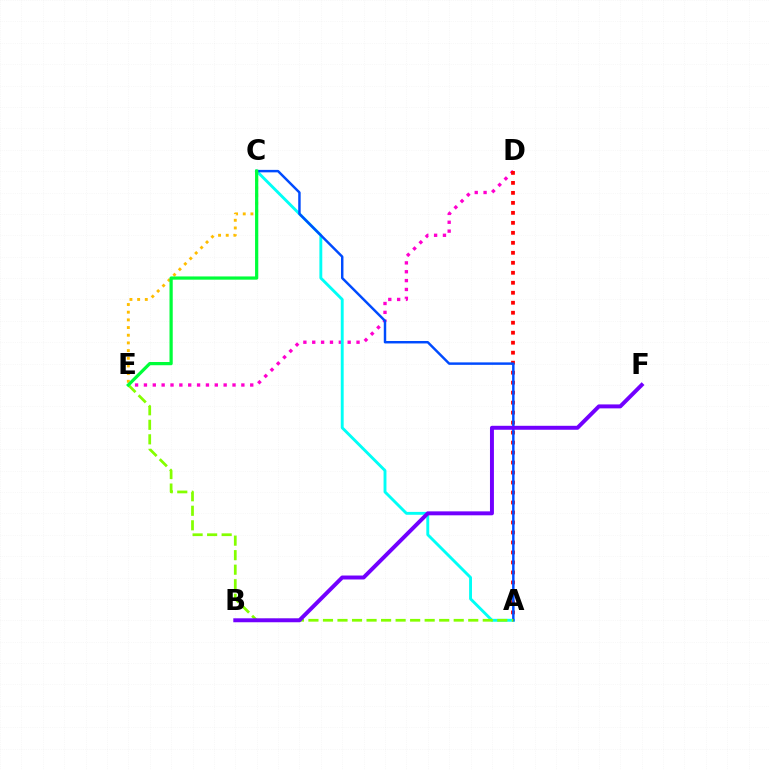{('D', 'E'): [{'color': '#ff00cf', 'line_style': 'dotted', 'thickness': 2.41}], ('A', 'D'): [{'color': '#ff0000', 'line_style': 'dotted', 'thickness': 2.71}], ('A', 'C'): [{'color': '#00fff6', 'line_style': 'solid', 'thickness': 2.08}, {'color': '#004bff', 'line_style': 'solid', 'thickness': 1.77}], ('C', 'E'): [{'color': '#ffbd00', 'line_style': 'dotted', 'thickness': 2.09}, {'color': '#00ff39', 'line_style': 'solid', 'thickness': 2.32}], ('A', 'E'): [{'color': '#84ff00', 'line_style': 'dashed', 'thickness': 1.97}], ('B', 'F'): [{'color': '#7200ff', 'line_style': 'solid', 'thickness': 2.84}]}